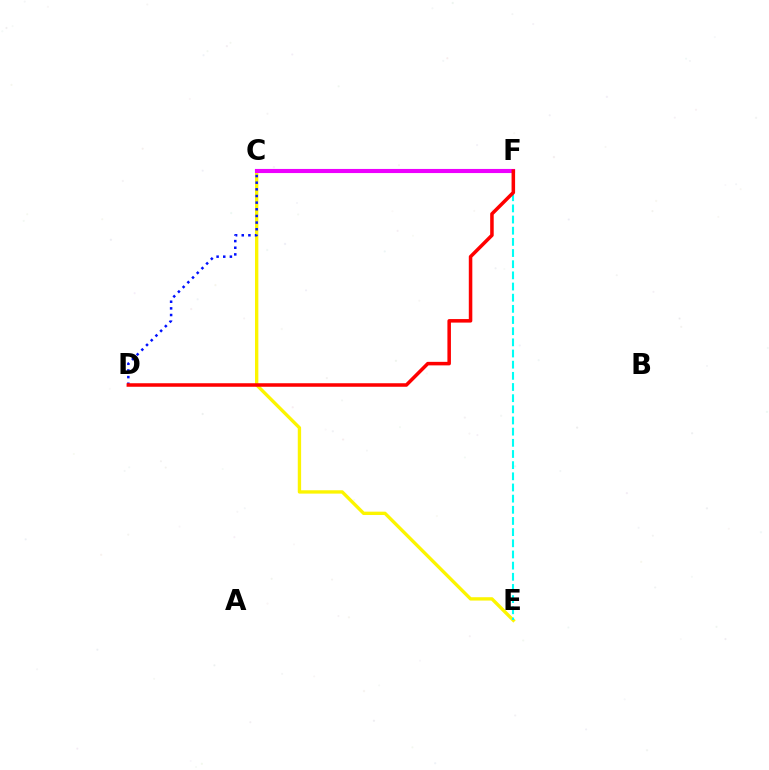{('C', 'E'): [{'color': '#fcf500', 'line_style': 'solid', 'thickness': 2.41}], ('C', 'F'): [{'color': '#08ff00', 'line_style': 'solid', 'thickness': 1.92}, {'color': '#ee00ff', 'line_style': 'solid', 'thickness': 2.96}], ('C', 'D'): [{'color': '#0010ff', 'line_style': 'dotted', 'thickness': 1.81}], ('E', 'F'): [{'color': '#00fff6', 'line_style': 'dashed', 'thickness': 1.52}], ('D', 'F'): [{'color': '#ff0000', 'line_style': 'solid', 'thickness': 2.54}]}